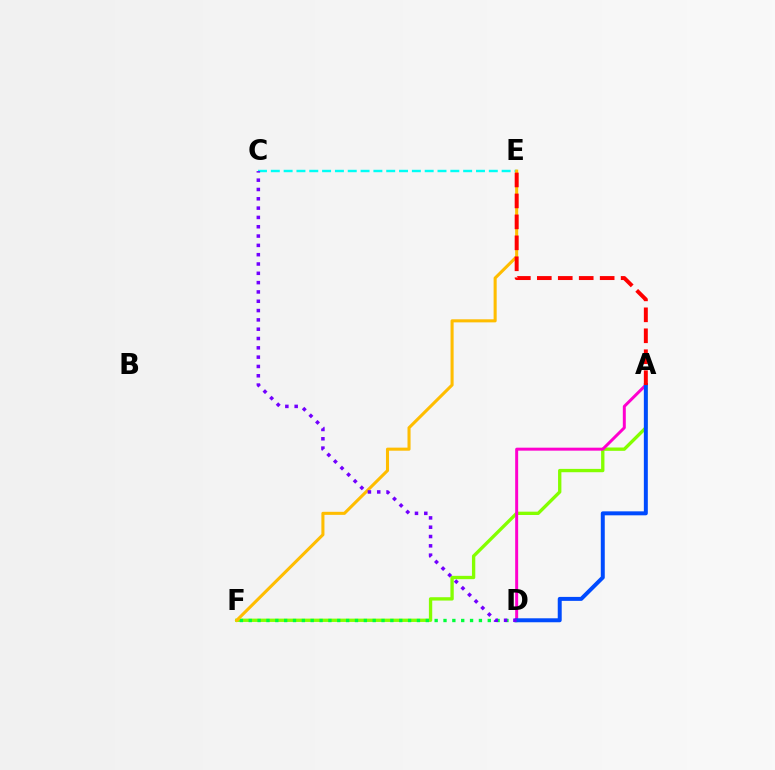{('C', 'E'): [{'color': '#00fff6', 'line_style': 'dashed', 'thickness': 1.74}], ('A', 'F'): [{'color': '#84ff00', 'line_style': 'solid', 'thickness': 2.4}], ('D', 'F'): [{'color': '#00ff39', 'line_style': 'dotted', 'thickness': 2.41}], ('A', 'D'): [{'color': '#ff00cf', 'line_style': 'solid', 'thickness': 2.14}, {'color': '#004bff', 'line_style': 'solid', 'thickness': 2.86}], ('E', 'F'): [{'color': '#ffbd00', 'line_style': 'solid', 'thickness': 2.21}], ('A', 'E'): [{'color': '#ff0000', 'line_style': 'dashed', 'thickness': 2.85}], ('C', 'D'): [{'color': '#7200ff', 'line_style': 'dotted', 'thickness': 2.53}]}